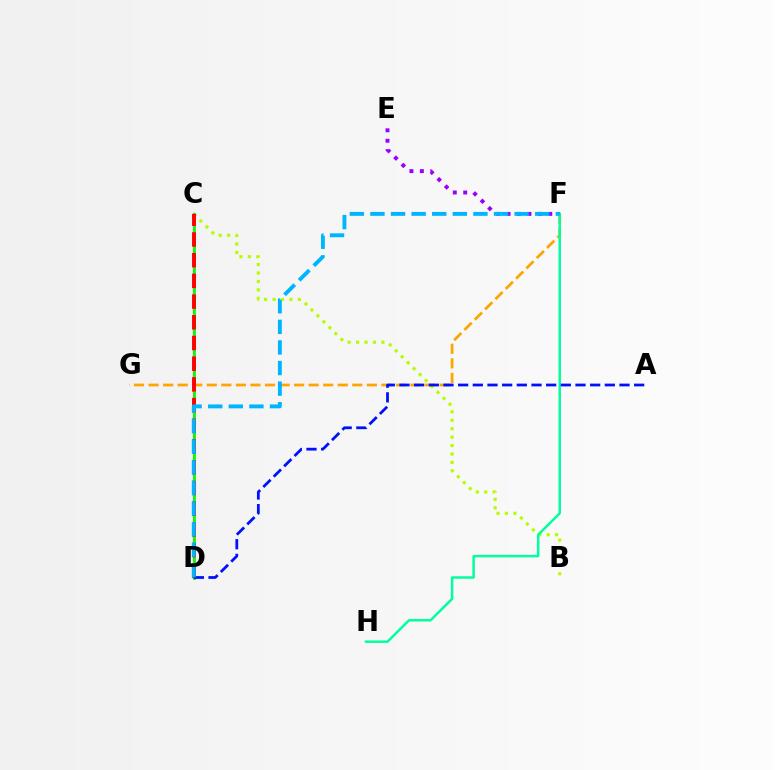{('F', 'G'): [{'color': '#ffa500', 'line_style': 'dashed', 'thickness': 1.98}], ('B', 'C'): [{'color': '#b3ff00', 'line_style': 'dotted', 'thickness': 2.29}], ('E', 'F'): [{'color': '#9b00ff', 'line_style': 'dotted', 'thickness': 2.83}], ('C', 'D'): [{'color': '#ff00bd', 'line_style': 'solid', 'thickness': 1.59}, {'color': '#08ff00', 'line_style': 'solid', 'thickness': 2.02}, {'color': '#ff0000', 'line_style': 'dashed', 'thickness': 2.81}], ('F', 'H'): [{'color': '#00ff9d', 'line_style': 'solid', 'thickness': 1.78}], ('A', 'D'): [{'color': '#0010ff', 'line_style': 'dashed', 'thickness': 1.99}], ('D', 'F'): [{'color': '#00b5ff', 'line_style': 'dashed', 'thickness': 2.8}]}